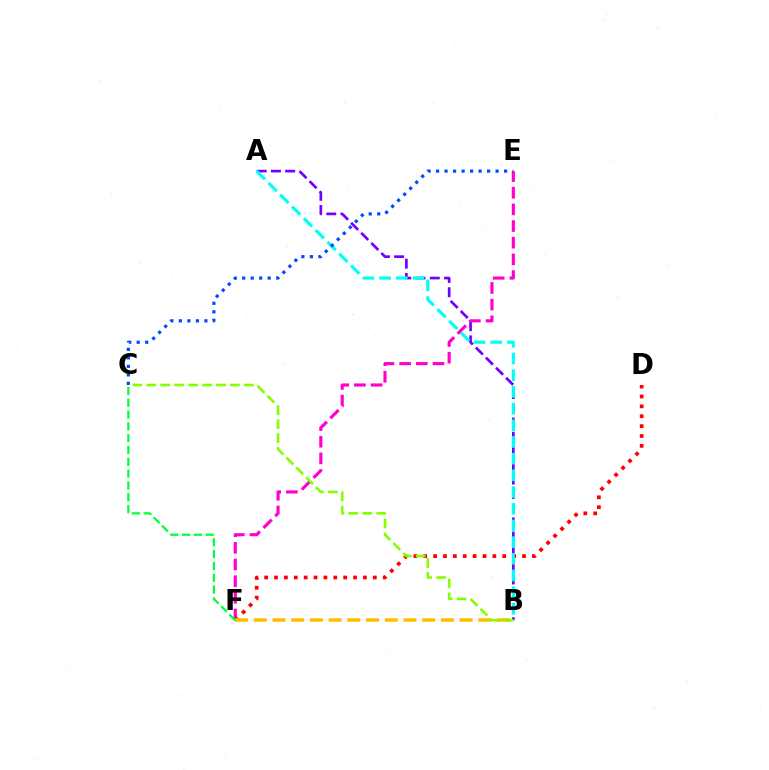{('A', 'B'): [{'color': '#7200ff', 'line_style': 'dashed', 'thickness': 1.94}, {'color': '#00fff6', 'line_style': 'dashed', 'thickness': 2.27}], ('E', 'F'): [{'color': '#ff00cf', 'line_style': 'dashed', 'thickness': 2.26}], ('D', 'F'): [{'color': '#ff0000', 'line_style': 'dotted', 'thickness': 2.68}], ('B', 'F'): [{'color': '#ffbd00', 'line_style': 'dashed', 'thickness': 2.54}], ('C', 'E'): [{'color': '#004bff', 'line_style': 'dotted', 'thickness': 2.31}], ('C', 'F'): [{'color': '#00ff39', 'line_style': 'dashed', 'thickness': 1.6}], ('B', 'C'): [{'color': '#84ff00', 'line_style': 'dashed', 'thickness': 1.89}]}